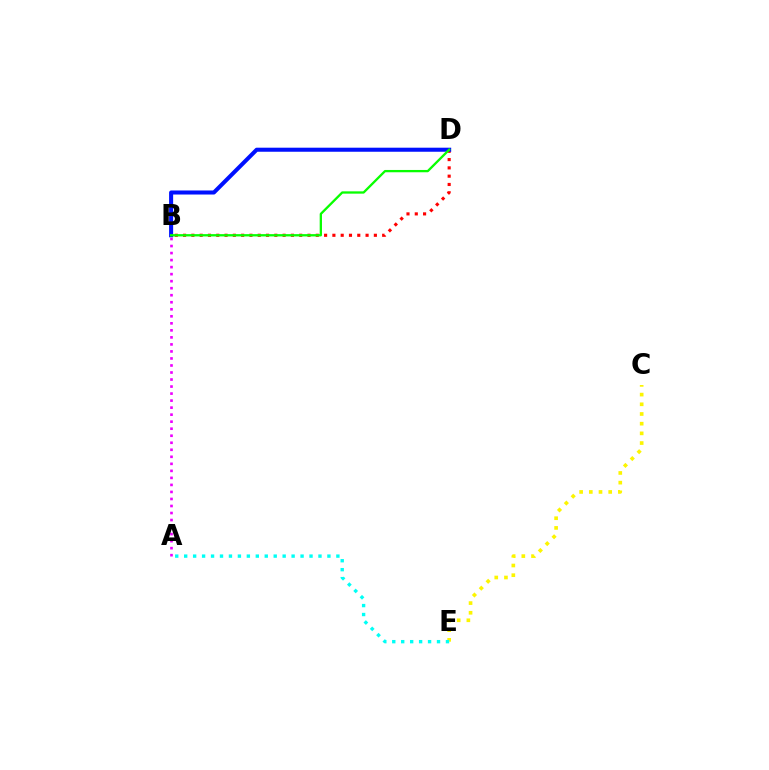{('C', 'E'): [{'color': '#fcf500', 'line_style': 'dotted', 'thickness': 2.63}], ('A', 'E'): [{'color': '#00fff6', 'line_style': 'dotted', 'thickness': 2.43}], ('B', 'D'): [{'color': '#ff0000', 'line_style': 'dotted', 'thickness': 2.25}, {'color': '#0010ff', 'line_style': 'solid', 'thickness': 2.92}, {'color': '#08ff00', 'line_style': 'solid', 'thickness': 1.66}], ('A', 'B'): [{'color': '#ee00ff', 'line_style': 'dotted', 'thickness': 1.91}]}